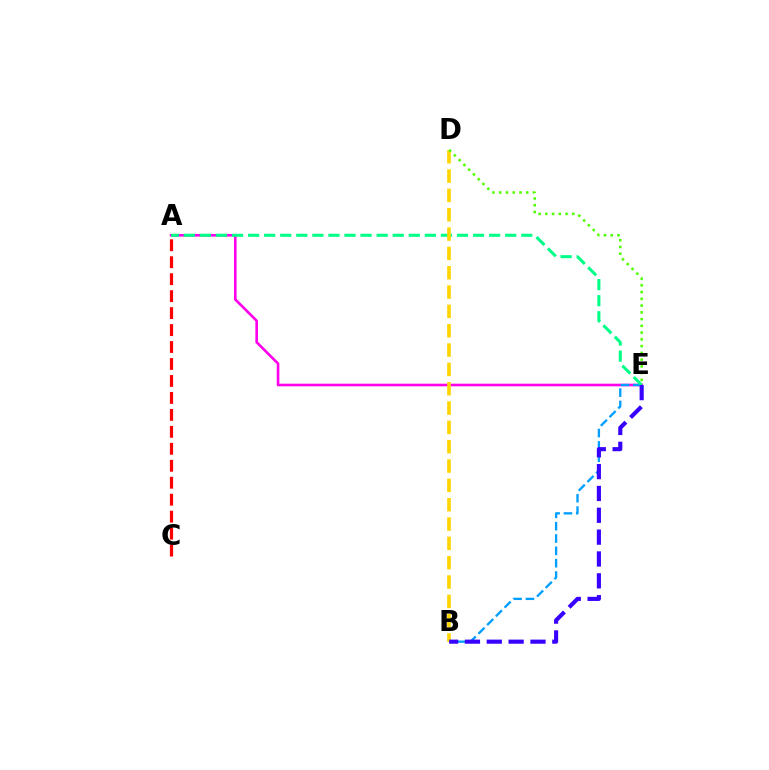{('A', 'C'): [{'color': '#ff0000', 'line_style': 'dashed', 'thickness': 2.3}], ('A', 'E'): [{'color': '#ff00ed', 'line_style': 'solid', 'thickness': 1.89}, {'color': '#00ff86', 'line_style': 'dashed', 'thickness': 2.18}], ('B', 'E'): [{'color': '#009eff', 'line_style': 'dashed', 'thickness': 1.68}, {'color': '#3700ff', 'line_style': 'dashed', 'thickness': 2.97}], ('B', 'D'): [{'color': '#ffd500', 'line_style': 'dashed', 'thickness': 2.63}], ('D', 'E'): [{'color': '#4fff00', 'line_style': 'dotted', 'thickness': 1.83}]}